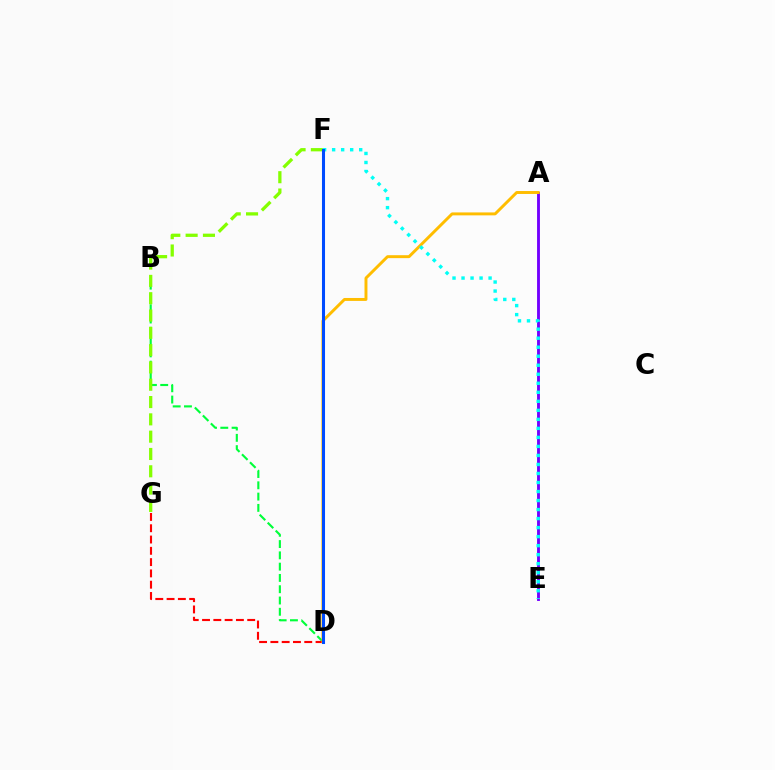{('A', 'E'): [{'color': '#7200ff', 'line_style': 'solid', 'thickness': 2.07}], ('B', 'D'): [{'color': '#00ff39', 'line_style': 'dashed', 'thickness': 1.53}], ('D', 'G'): [{'color': '#ff0000', 'line_style': 'dashed', 'thickness': 1.53}], ('A', 'D'): [{'color': '#ffbd00', 'line_style': 'solid', 'thickness': 2.12}], ('D', 'F'): [{'color': '#ff00cf', 'line_style': 'solid', 'thickness': 1.97}, {'color': '#004bff', 'line_style': 'solid', 'thickness': 2.2}], ('F', 'G'): [{'color': '#84ff00', 'line_style': 'dashed', 'thickness': 2.35}], ('E', 'F'): [{'color': '#00fff6', 'line_style': 'dotted', 'thickness': 2.45}]}